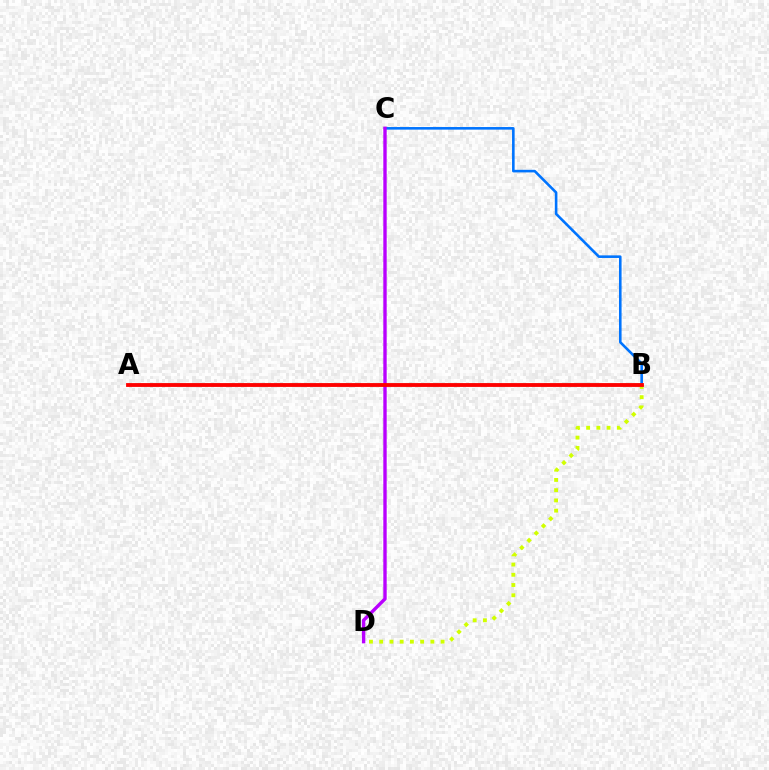{('B', 'C'): [{'color': '#0074ff', 'line_style': 'solid', 'thickness': 1.87}], ('B', 'D'): [{'color': '#d1ff00', 'line_style': 'dotted', 'thickness': 2.78}], ('C', 'D'): [{'color': '#b900ff', 'line_style': 'solid', 'thickness': 2.43}], ('A', 'B'): [{'color': '#00ff5c', 'line_style': 'dashed', 'thickness': 1.73}, {'color': '#ff0000', 'line_style': 'solid', 'thickness': 2.76}]}